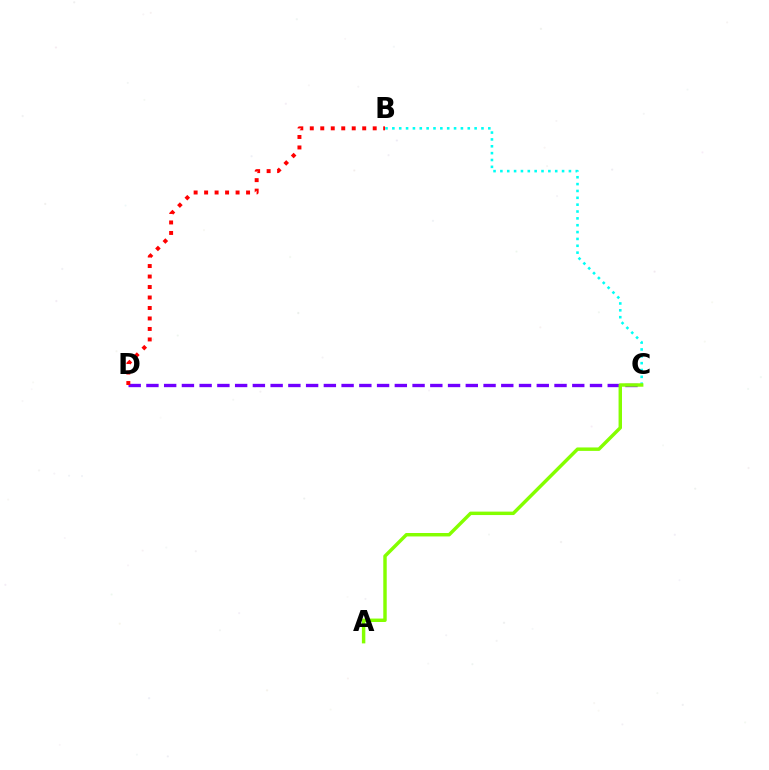{('C', 'D'): [{'color': '#7200ff', 'line_style': 'dashed', 'thickness': 2.41}], ('B', 'C'): [{'color': '#00fff6', 'line_style': 'dotted', 'thickness': 1.86}], ('B', 'D'): [{'color': '#ff0000', 'line_style': 'dotted', 'thickness': 2.85}], ('A', 'C'): [{'color': '#84ff00', 'line_style': 'solid', 'thickness': 2.48}]}